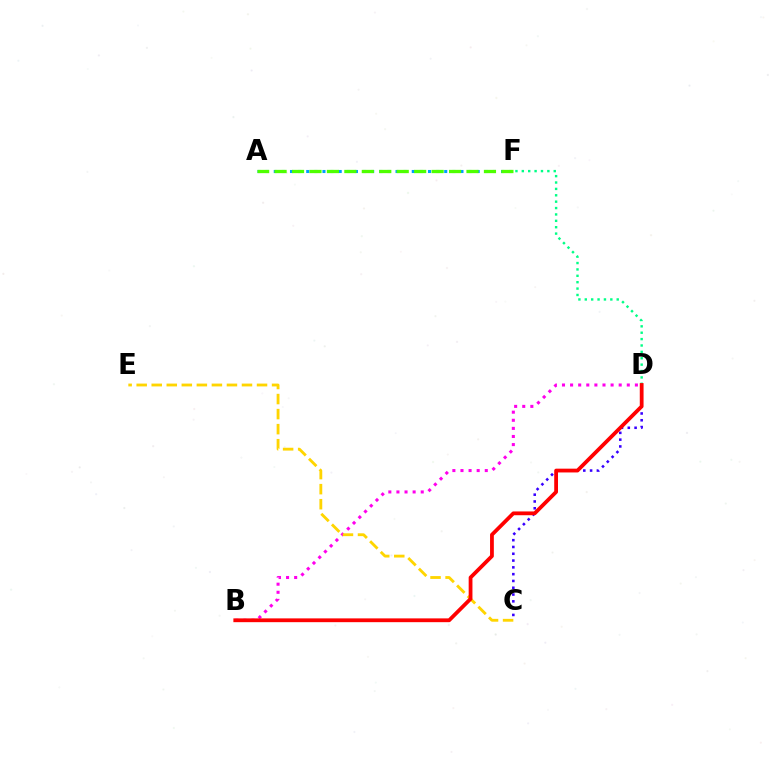{('A', 'F'): [{'color': '#009eff', 'line_style': 'dotted', 'thickness': 2.21}, {'color': '#4fff00', 'line_style': 'dashed', 'thickness': 2.37}], ('C', 'D'): [{'color': '#3700ff', 'line_style': 'dotted', 'thickness': 1.85}], ('D', 'F'): [{'color': '#00ff86', 'line_style': 'dotted', 'thickness': 1.73}], ('B', 'D'): [{'color': '#ff00ed', 'line_style': 'dotted', 'thickness': 2.2}, {'color': '#ff0000', 'line_style': 'solid', 'thickness': 2.73}], ('C', 'E'): [{'color': '#ffd500', 'line_style': 'dashed', 'thickness': 2.04}]}